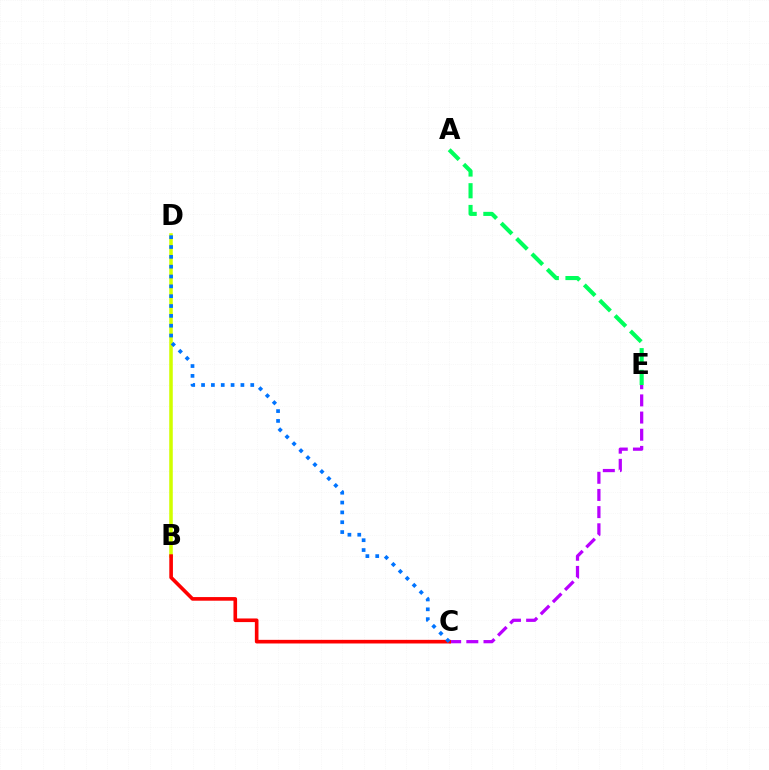{('C', 'E'): [{'color': '#b900ff', 'line_style': 'dashed', 'thickness': 2.33}], ('B', 'D'): [{'color': '#d1ff00', 'line_style': 'solid', 'thickness': 2.55}], ('B', 'C'): [{'color': '#ff0000', 'line_style': 'solid', 'thickness': 2.61}], ('C', 'D'): [{'color': '#0074ff', 'line_style': 'dotted', 'thickness': 2.67}], ('A', 'E'): [{'color': '#00ff5c', 'line_style': 'dashed', 'thickness': 2.95}]}